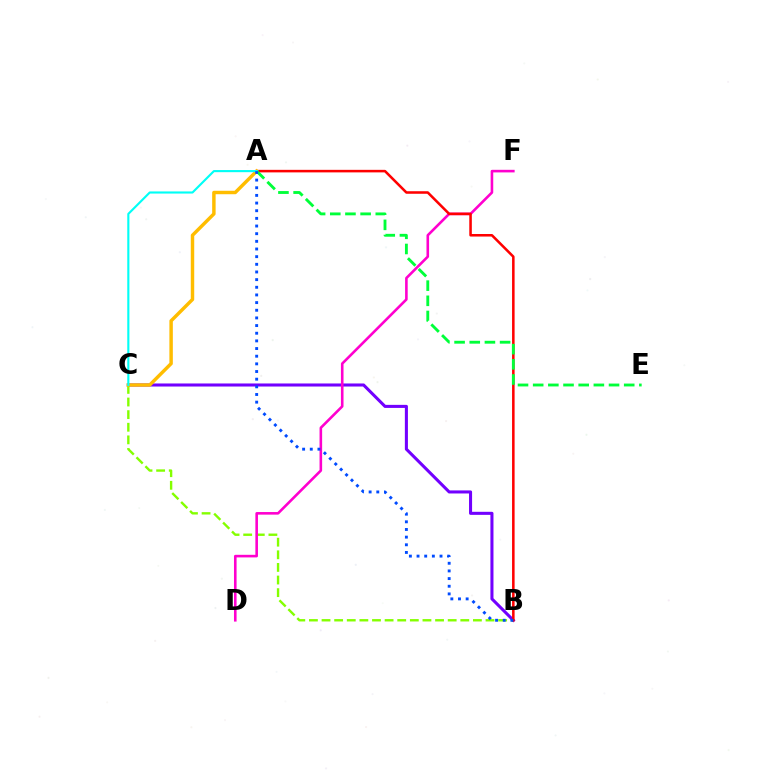{('B', 'C'): [{'color': '#7200ff', 'line_style': 'solid', 'thickness': 2.2}, {'color': '#84ff00', 'line_style': 'dashed', 'thickness': 1.71}], ('D', 'F'): [{'color': '#ff00cf', 'line_style': 'solid', 'thickness': 1.87}], ('A', 'B'): [{'color': '#ff0000', 'line_style': 'solid', 'thickness': 1.83}, {'color': '#004bff', 'line_style': 'dotted', 'thickness': 2.08}], ('A', 'C'): [{'color': '#ffbd00', 'line_style': 'solid', 'thickness': 2.48}, {'color': '#00fff6', 'line_style': 'solid', 'thickness': 1.53}], ('A', 'E'): [{'color': '#00ff39', 'line_style': 'dashed', 'thickness': 2.06}]}